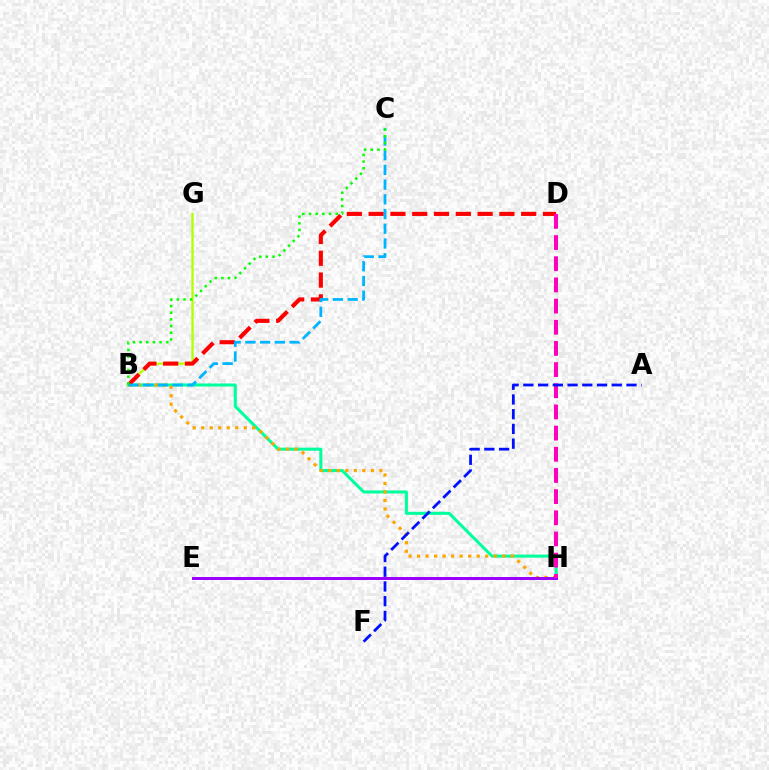{('B', 'H'): [{'color': '#00ff9d', 'line_style': 'solid', 'thickness': 2.19}, {'color': '#ffa500', 'line_style': 'dotted', 'thickness': 2.31}], ('B', 'G'): [{'color': '#b3ff00', 'line_style': 'solid', 'thickness': 1.66}], ('E', 'H'): [{'color': '#9b00ff', 'line_style': 'solid', 'thickness': 2.15}], ('B', 'D'): [{'color': '#ff0000', 'line_style': 'dashed', 'thickness': 2.96}], ('B', 'C'): [{'color': '#00b5ff', 'line_style': 'dashed', 'thickness': 2.0}, {'color': '#08ff00', 'line_style': 'dotted', 'thickness': 1.81}], ('D', 'H'): [{'color': '#ff00bd', 'line_style': 'dashed', 'thickness': 2.88}], ('A', 'F'): [{'color': '#0010ff', 'line_style': 'dashed', 'thickness': 2.0}]}